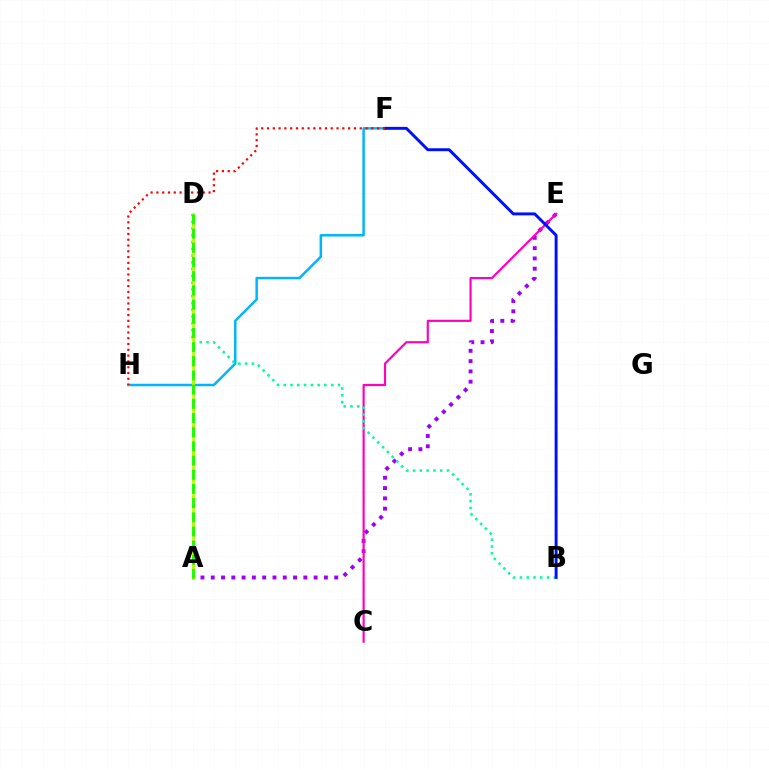{('A', 'E'): [{'color': '#9b00ff', 'line_style': 'dotted', 'thickness': 2.8}], ('F', 'H'): [{'color': '#00b5ff', 'line_style': 'solid', 'thickness': 1.78}, {'color': '#ff0000', 'line_style': 'dotted', 'thickness': 1.57}], ('C', 'E'): [{'color': '#ff00bd', 'line_style': 'solid', 'thickness': 1.57}], ('A', 'D'): [{'color': '#ffa500', 'line_style': 'dotted', 'thickness': 2.39}, {'color': '#b3ff00', 'line_style': 'solid', 'thickness': 1.9}, {'color': '#08ff00', 'line_style': 'dashed', 'thickness': 1.93}], ('B', 'D'): [{'color': '#00ff9d', 'line_style': 'dotted', 'thickness': 1.84}], ('B', 'F'): [{'color': '#0010ff', 'line_style': 'solid', 'thickness': 2.12}]}